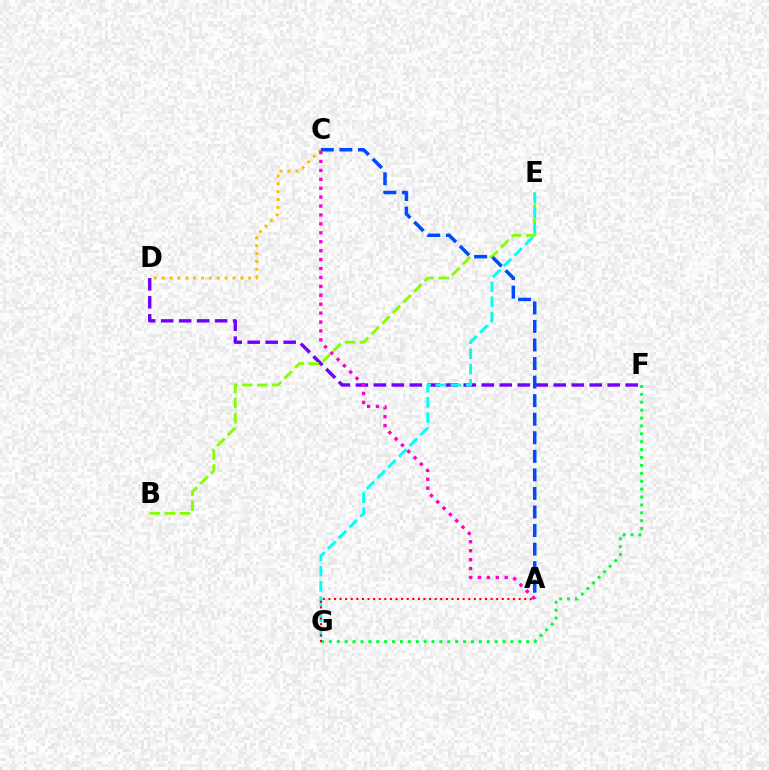{('C', 'D'): [{'color': '#ffbd00', 'line_style': 'dotted', 'thickness': 2.14}], ('D', 'F'): [{'color': '#7200ff', 'line_style': 'dashed', 'thickness': 2.44}], ('B', 'E'): [{'color': '#84ff00', 'line_style': 'dashed', 'thickness': 2.04}], ('A', 'C'): [{'color': '#004bff', 'line_style': 'dashed', 'thickness': 2.52}, {'color': '#ff00cf', 'line_style': 'dotted', 'thickness': 2.42}], ('F', 'G'): [{'color': '#00ff39', 'line_style': 'dotted', 'thickness': 2.14}], ('E', 'G'): [{'color': '#00fff6', 'line_style': 'dashed', 'thickness': 2.07}], ('A', 'G'): [{'color': '#ff0000', 'line_style': 'dotted', 'thickness': 1.52}]}